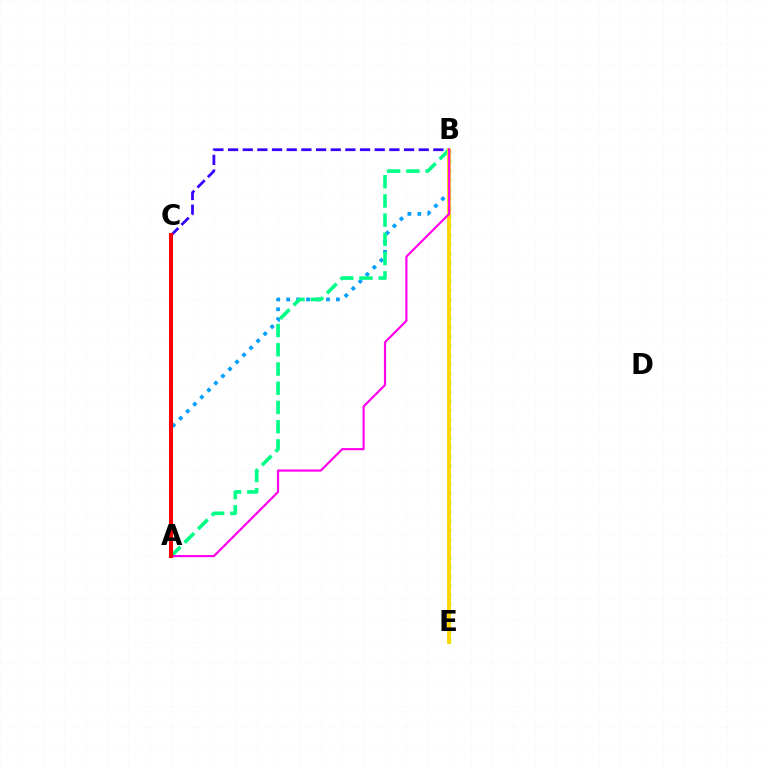{('A', 'B'): [{'color': '#009eff', 'line_style': 'dotted', 'thickness': 2.7}, {'color': '#00ff86', 'line_style': 'dashed', 'thickness': 2.61}, {'color': '#ff00ed', 'line_style': 'solid', 'thickness': 1.56}], ('B', 'E'): [{'color': '#4fff00', 'line_style': 'dotted', 'thickness': 2.51}, {'color': '#ffd500', 'line_style': 'solid', 'thickness': 2.77}], ('B', 'C'): [{'color': '#3700ff', 'line_style': 'dashed', 'thickness': 1.99}], ('A', 'C'): [{'color': '#ff0000', 'line_style': 'solid', 'thickness': 2.91}]}